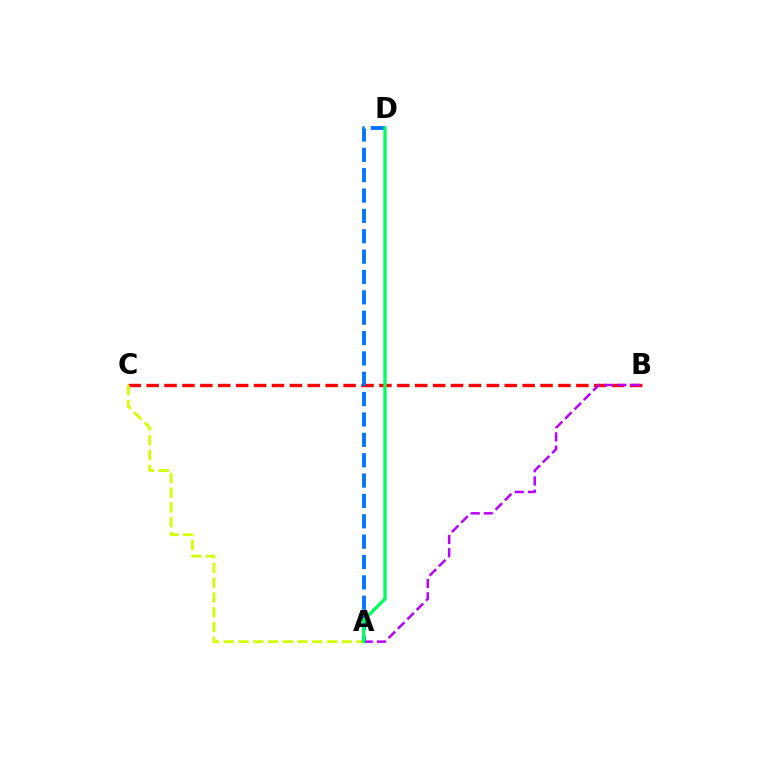{('B', 'C'): [{'color': '#ff0000', 'line_style': 'dashed', 'thickness': 2.43}], ('A', 'D'): [{'color': '#0074ff', 'line_style': 'dashed', 'thickness': 2.77}, {'color': '#00ff5c', 'line_style': 'solid', 'thickness': 2.38}], ('A', 'C'): [{'color': '#d1ff00', 'line_style': 'dashed', 'thickness': 2.0}], ('A', 'B'): [{'color': '#b900ff', 'line_style': 'dashed', 'thickness': 1.8}]}